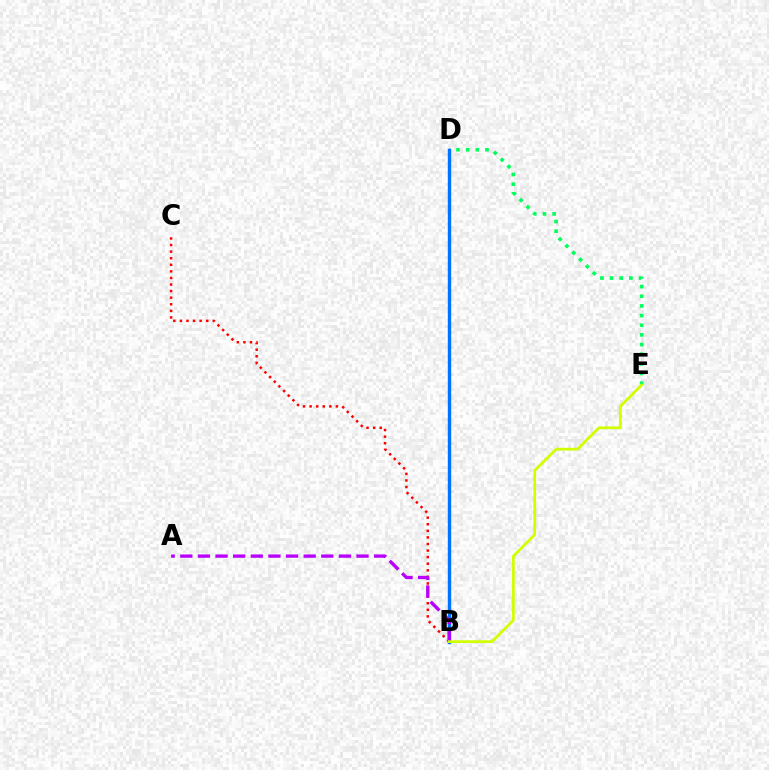{('B', 'C'): [{'color': '#ff0000', 'line_style': 'dotted', 'thickness': 1.79}], ('D', 'E'): [{'color': '#00ff5c', 'line_style': 'dotted', 'thickness': 2.62}], ('B', 'D'): [{'color': '#0074ff', 'line_style': 'solid', 'thickness': 2.45}], ('A', 'B'): [{'color': '#b900ff', 'line_style': 'dashed', 'thickness': 2.39}], ('B', 'E'): [{'color': '#d1ff00', 'line_style': 'solid', 'thickness': 1.98}]}